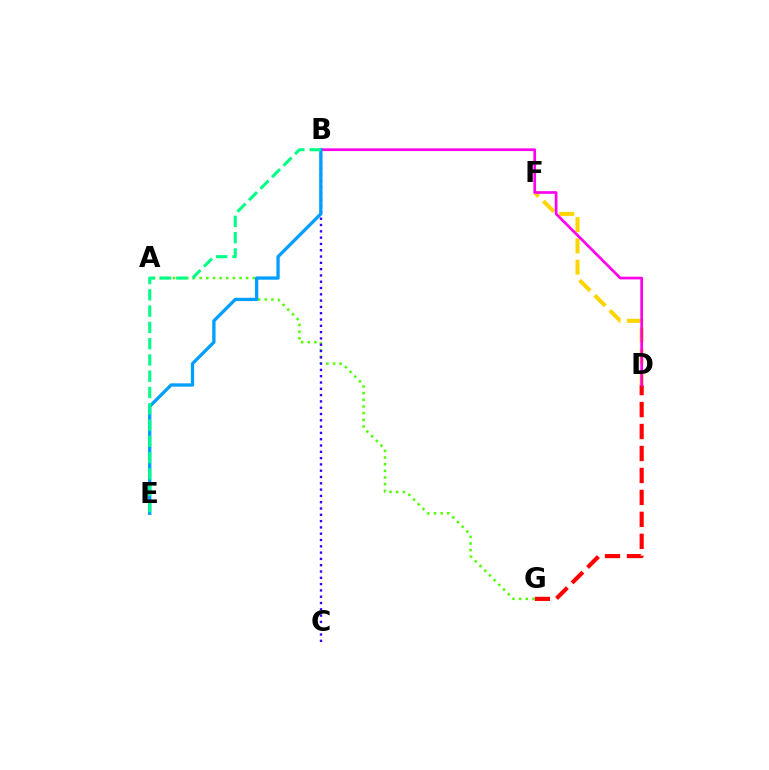{('D', 'F'): [{'color': '#ffd500', 'line_style': 'dashed', 'thickness': 2.9}], ('D', 'G'): [{'color': '#ff0000', 'line_style': 'dashed', 'thickness': 2.98}], ('A', 'G'): [{'color': '#4fff00', 'line_style': 'dotted', 'thickness': 1.81}], ('B', 'C'): [{'color': '#3700ff', 'line_style': 'dotted', 'thickness': 1.71}], ('B', 'D'): [{'color': '#ff00ed', 'line_style': 'solid', 'thickness': 1.95}], ('B', 'E'): [{'color': '#009eff', 'line_style': 'solid', 'thickness': 2.36}, {'color': '#00ff86', 'line_style': 'dashed', 'thickness': 2.21}]}